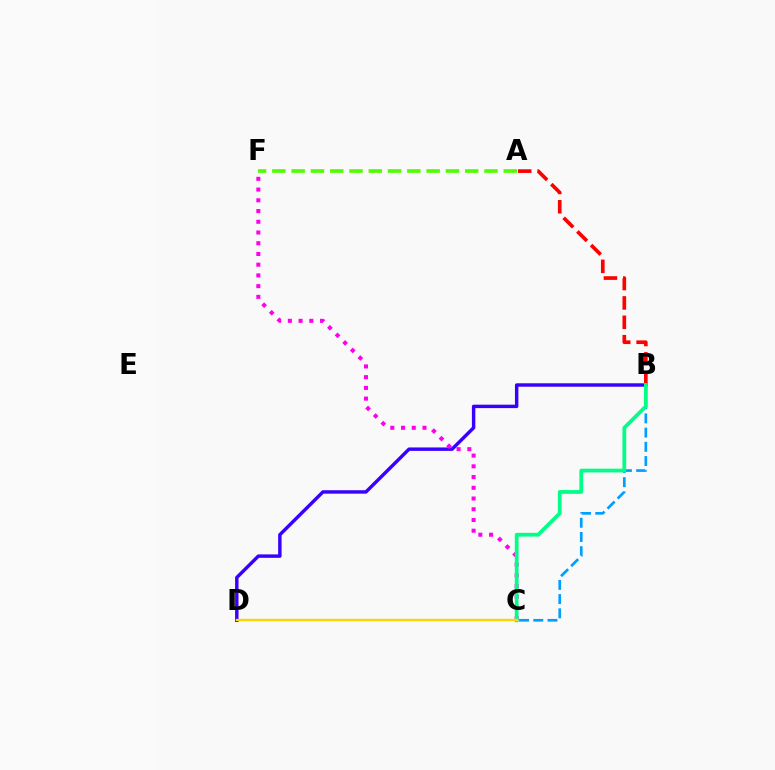{('B', 'D'): [{'color': '#3700ff', 'line_style': 'solid', 'thickness': 2.47}], ('B', 'C'): [{'color': '#009eff', 'line_style': 'dashed', 'thickness': 1.93}, {'color': '#00ff86', 'line_style': 'solid', 'thickness': 2.7}], ('C', 'F'): [{'color': '#ff00ed', 'line_style': 'dotted', 'thickness': 2.92}], ('A', 'B'): [{'color': '#ff0000', 'line_style': 'dashed', 'thickness': 2.63}], ('C', 'D'): [{'color': '#ffd500', 'line_style': 'solid', 'thickness': 1.69}], ('A', 'F'): [{'color': '#4fff00', 'line_style': 'dashed', 'thickness': 2.62}]}